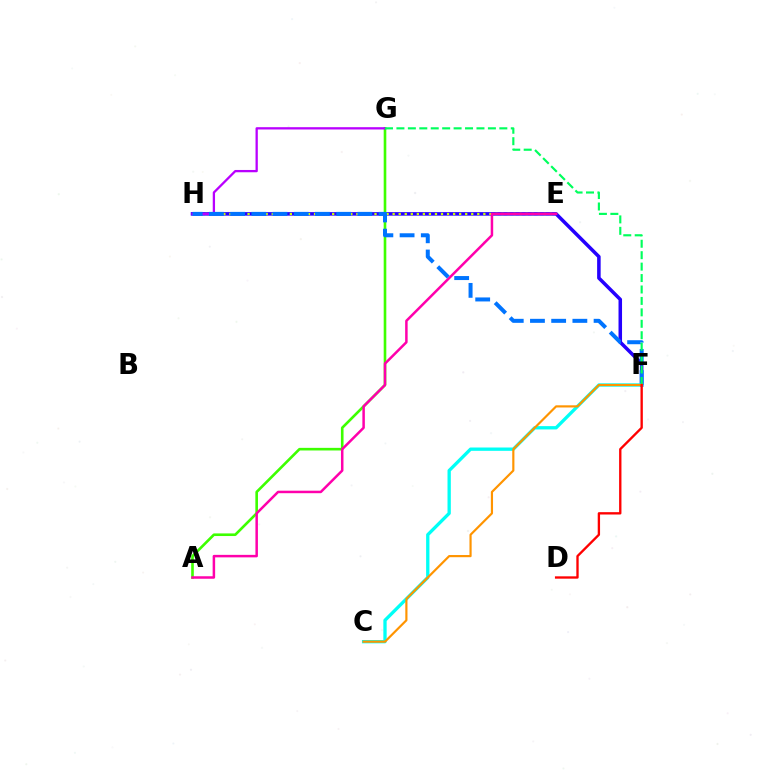{('F', 'H'): [{'color': '#2500ff', 'line_style': 'solid', 'thickness': 2.54}, {'color': '#0074ff', 'line_style': 'dashed', 'thickness': 2.88}], ('A', 'G'): [{'color': '#3dff00', 'line_style': 'solid', 'thickness': 1.89}], ('E', 'H'): [{'color': '#d1ff00', 'line_style': 'dotted', 'thickness': 1.64}], ('A', 'E'): [{'color': '#ff00ac', 'line_style': 'solid', 'thickness': 1.8}], ('G', 'H'): [{'color': '#b900ff', 'line_style': 'solid', 'thickness': 1.65}], ('C', 'F'): [{'color': '#00fff6', 'line_style': 'solid', 'thickness': 2.39}, {'color': '#ff9400', 'line_style': 'solid', 'thickness': 1.56}], ('F', 'G'): [{'color': '#00ff5c', 'line_style': 'dashed', 'thickness': 1.55}], ('D', 'F'): [{'color': '#ff0000', 'line_style': 'solid', 'thickness': 1.69}]}